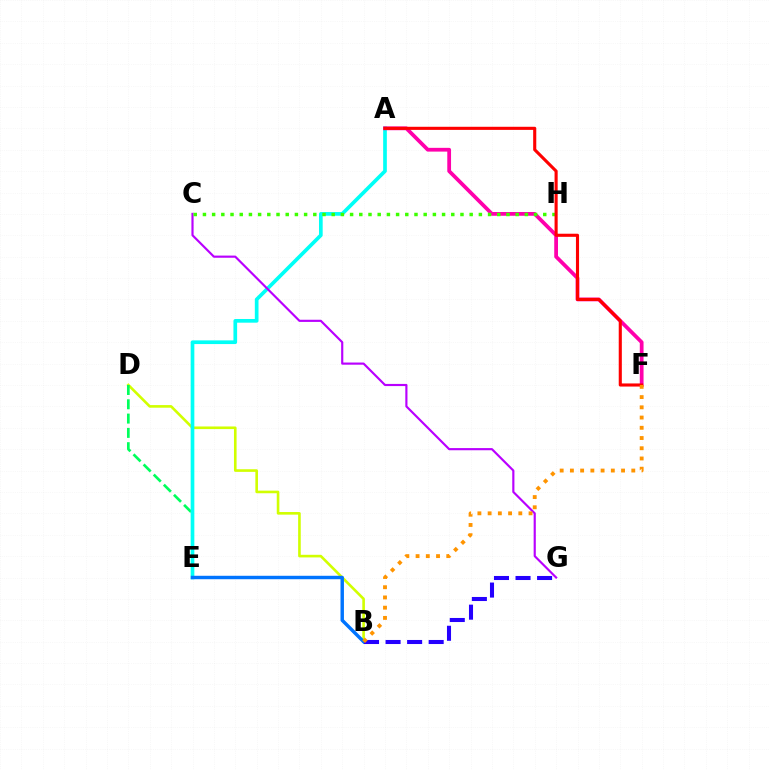{('B', 'D'): [{'color': '#d1ff00', 'line_style': 'solid', 'thickness': 1.89}], ('D', 'E'): [{'color': '#00ff5c', 'line_style': 'dashed', 'thickness': 1.94}], ('A', 'E'): [{'color': '#00fff6', 'line_style': 'solid', 'thickness': 2.65}], ('A', 'F'): [{'color': '#ff00ac', 'line_style': 'solid', 'thickness': 2.71}, {'color': '#ff0000', 'line_style': 'solid', 'thickness': 2.24}], ('C', 'G'): [{'color': '#b900ff', 'line_style': 'solid', 'thickness': 1.55}], ('C', 'H'): [{'color': '#3dff00', 'line_style': 'dotted', 'thickness': 2.5}], ('B', 'E'): [{'color': '#0074ff', 'line_style': 'solid', 'thickness': 2.47}], ('B', 'G'): [{'color': '#2500ff', 'line_style': 'dashed', 'thickness': 2.93}], ('B', 'F'): [{'color': '#ff9400', 'line_style': 'dotted', 'thickness': 2.78}]}